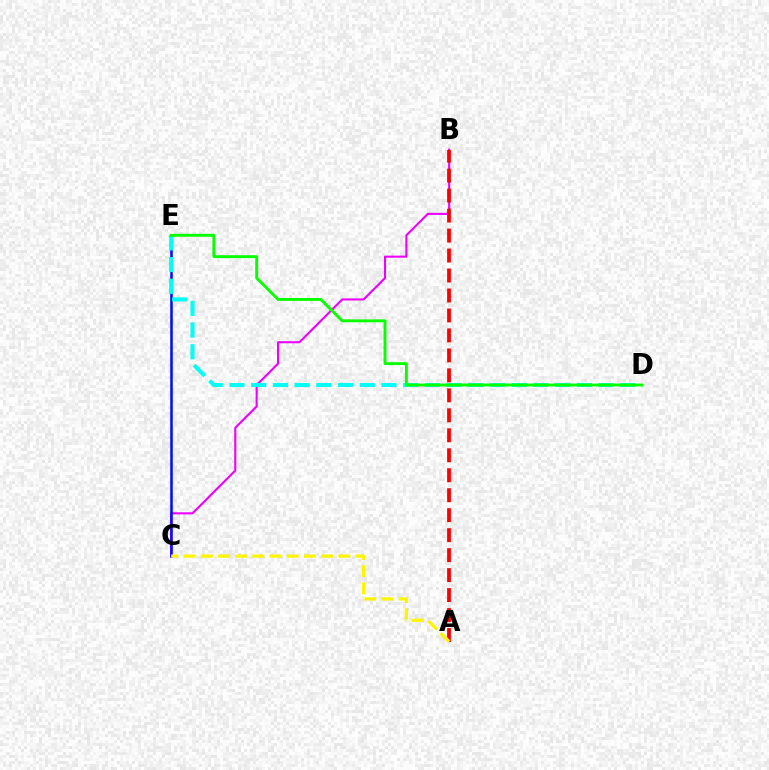{('B', 'C'): [{'color': '#ee00ff', 'line_style': 'solid', 'thickness': 1.51}], ('A', 'B'): [{'color': '#ff0000', 'line_style': 'dashed', 'thickness': 2.71}], ('C', 'E'): [{'color': '#0010ff', 'line_style': 'solid', 'thickness': 1.85}], ('D', 'E'): [{'color': '#00fff6', 'line_style': 'dashed', 'thickness': 2.95}, {'color': '#08ff00', 'line_style': 'solid', 'thickness': 2.09}], ('A', 'C'): [{'color': '#fcf500', 'line_style': 'dashed', 'thickness': 2.34}]}